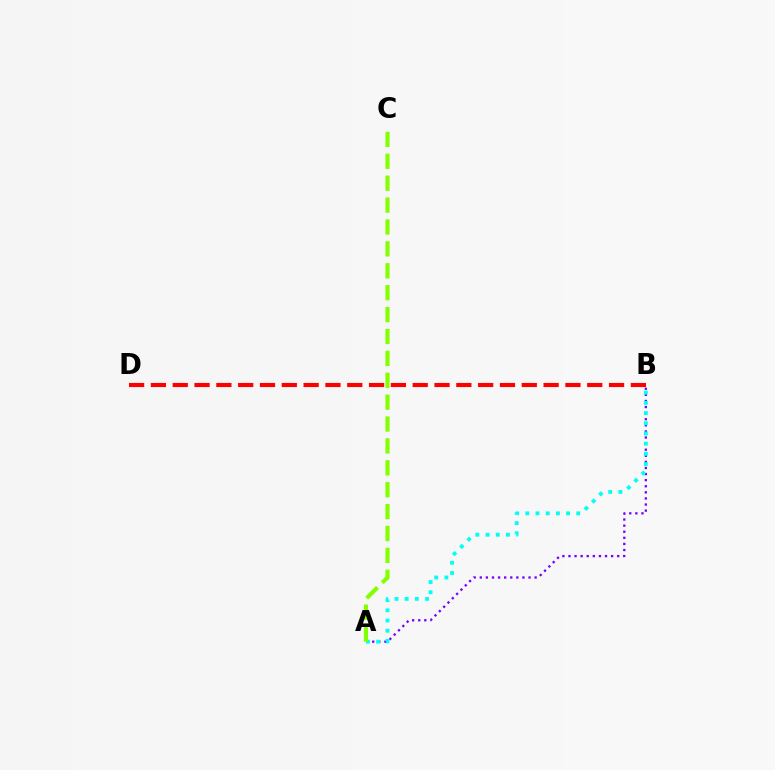{('A', 'B'): [{'color': '#7200ff', 'line_style': 'dotted', 'thickness': 1.66}, {'color': '#00fff6', 'line_style': 'dotted', 'thickness': 2.77}], ('B', 'D'): [{'color': '#ff0000', 'line_style': 'dashed', 'thickness': 2.96}], ('A', 'C'): [{'color': '#84ff00', 'line_style': 'dashed', 'thickness': 2.97}]}